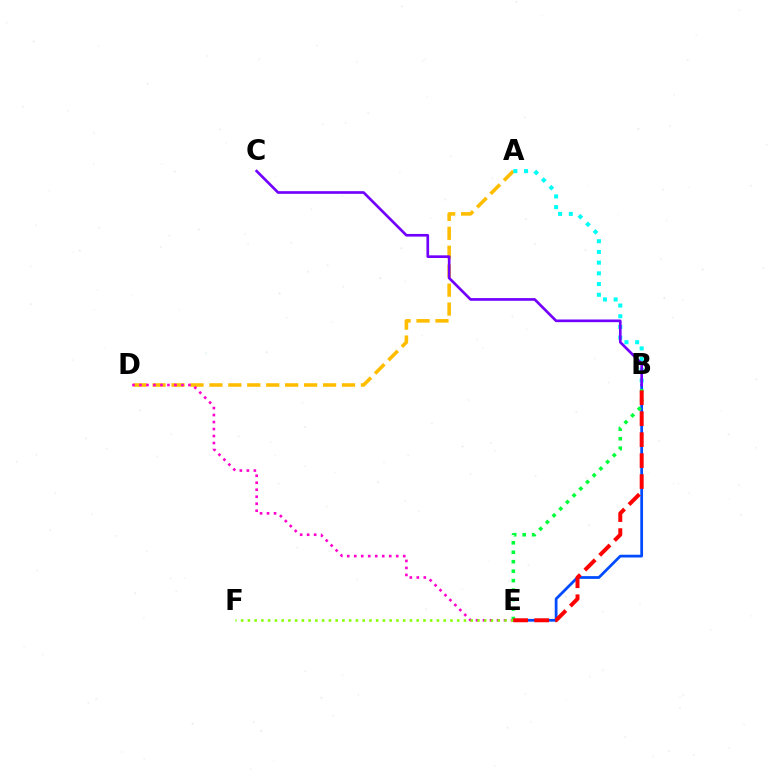{('B', 'E'): [{'color': '#004bff', 'line_style': 'solid', 'thickness': 1.98}, {'color': '#00ff39', 'line_style': 'dotted', 'thickness': 2.57}, {'color': '#ff0000', 'line_style': 'dashed', 'thickness': 2.85}], ('A', 'D'): [{'color': '#ffbd00', 'line_style': 'dashed', 'thickness': 2.57}], ('A', 'B'): [{'color': '#00fff6', 'line_style': 'dotted', 'thickness': 2.91}], ('D', 'E'): [{'color': '#ff00cf', 'line_style': 'dotted', 'thickness': 1.9}], ('B', 'C'): [{'color': '#7200ff', 'line_style': 'solid', 'thickness': 1.92}], ('E', 'F'): [{'color': '#84ff00', 'line_style': 'dotted', 'thickness': 1.83}]}